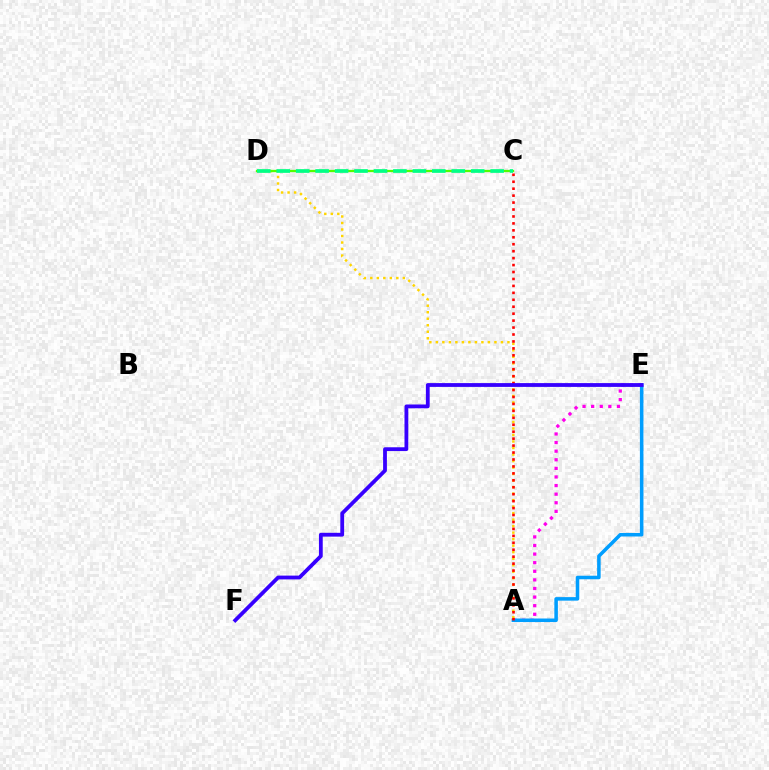{('A', 'E'): [{'color': '#ff00ed', 'line_style': 'dotted', 'thickness': 2.34}, {'color': '#009eff', 'line_style': 'solid', 'thickness': 2.55}], ('A', 'D'): [{'color': '#ffd500', 'line_style': 'dotted', 'thickness': 1.77}], ('C', 'D'): [{'color': '#4fff00', 'line_style': 'solid', 'thickness': 1.65}, {'color': '#00ff86', 'line_style': 'dashed', 'thickness': 2.64}], ('A', 'C'): [{'color': '#ff0000', 'line_style': 'dotted', 'thickness': 1.89}], ('E', 'F'): [{'color': '#3700ff', 'line_style': 'solid', 'thickness': 2.73}]}